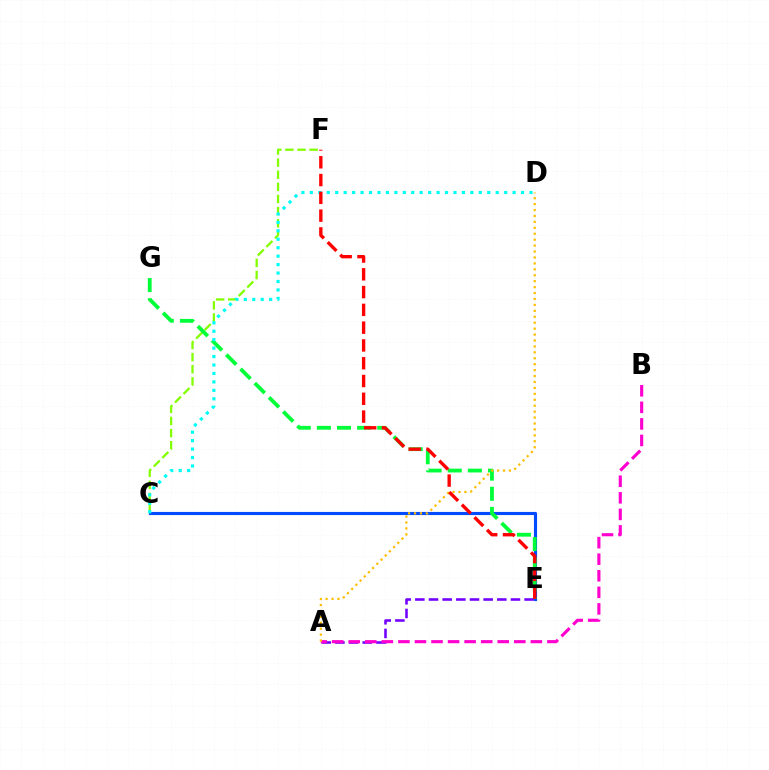{('C', 'F'): [{'color': '#84ff00', 'line_style': 'dashed', 'thickness': 1.65}], ('C', 'E'): [{'color': '#004bff', 'line_style': 'solid', 'thickness': 2.26}], ('E', 'G'): [{'color': '#00ff39', 'line_style': 'dashed', 'thickness': 2.74}], ('A', 'E'): [{'color': '#7200ff', 'line_style': 'dashed', 'thickness': 1.86}], ('A', 'B'): [{'color': '#ff00cf', 'line_style': 'dashed', 'thickness': 2.25}], ('A', 'D'): [{'color': '#ffbd00', 'line_style': 'dotted', 'thickness': 1.61}], ('C', 'D'): [{'color': '#00fff6', 'line_style': 'dotted', 'thickness': 2.29}], ('E', 'F'): [{'color': '#ff0000', 'line_style': 'dashed', 'thickness': 2.42}]}